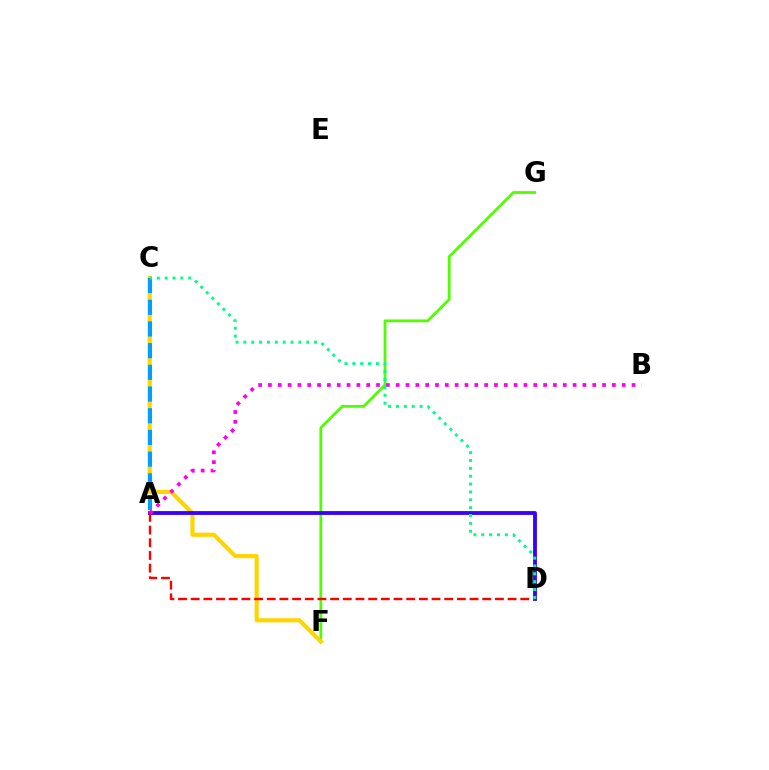{('F', 'G'): [{'color': '#4fff00', 'line_style': 'solid', 'thickness': 2.0}], ('C', 'F'): [{'color': '#ffd500', 'line_style': 'solid', 'thickness': 2.98}], ('A', 'D'): [{'color': '#3700ff', 'line_style': 'solid', 'thickness': 2.74}, {'color': '#ff0000', 'line_style': 'dashed', 'thickness': 1.72}], ('A', 'B'): [{'color': '#ff00ed', 'line_style': 'dotted', 'thickness': 2.67}], ('A', 'C'): [{'color': '#009eff', 'line_style': 'dashed', 'thickness': 2.95}], ('C', 'D'): [{'color': '#00ff86', 'line_style': 'dotted', 'thickness': 2.13}]}